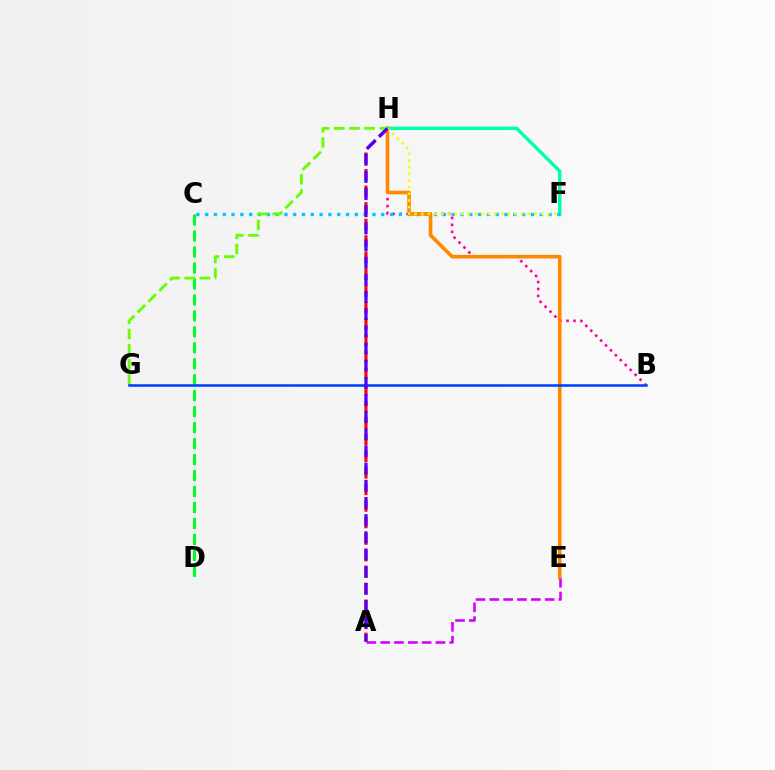{('F', 'H'): [{'color': '#00ffaf', 'line_style': 'solid', 'thickness': 2.46}, {'color': '#eeff00', 'line_style': 'dotted', 'thickness': 1.81}], ('B', 'H'): [{'color': '#ff00a0', 'line_style': 'dotted', 'thickness': 1.89}], ('C', 'F'): [{'color': '#00c7ff', 'line_style': 'dotted', 'thickness': 2.39}], ('E', 'H'): [{'color': '#ff8800', 'line_style': 'solid', 'thickness': 2.62}], ('C', 'D'): [{'color': '#00ff27', 'line_style': 'dashed', 'thickness': 2.17}], ('A', 'H'): [{'color': '#ff0000', 'line_style': 'dashed', 'thickness': 2.25}, {'color': '#4f00ff', 'line_style': 'dashed', 'thickness': 2.33}], ('G', 'H'): [{'color': '#66ff00', 'line_style': 'dashed', 'thickness': 2.07}], ('A', 'E'): [{'color': '#d600ff', 'line_style': 'dashed', 'thickness': 1.88}], ('B', 'G'): [{'color': '#003fff', 'line_style': 'solid', 'thickness': 1.83}]}